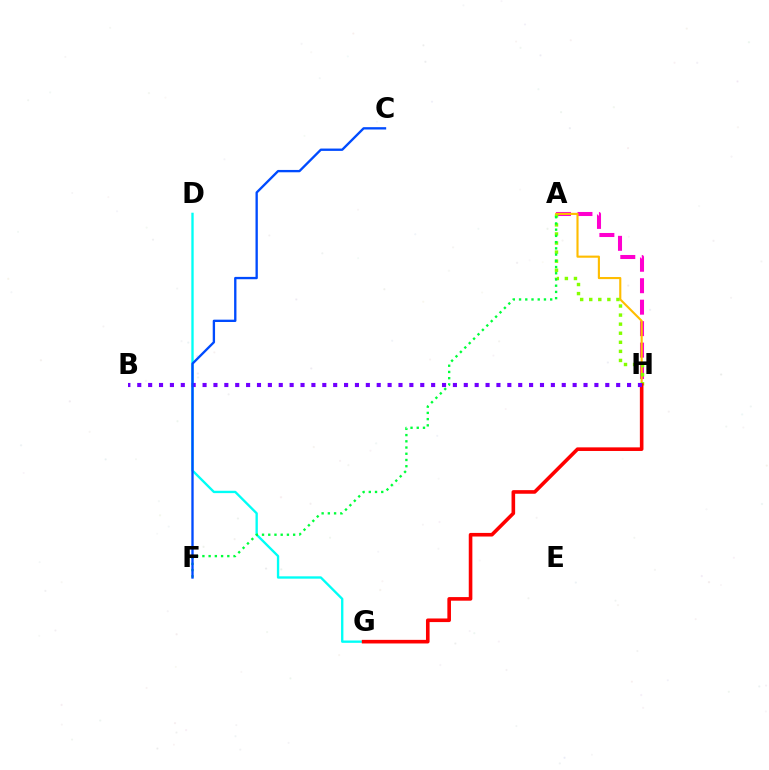{('D', 'G'): [{'color': '#00fff6', 'line_style': 'solid', 'thickness': 1.69}], ('A', 'H'): [{'color': '#ff00cf', 'line_style': 'dashed', 'thickness': 2.92}, {'color': '#ffbd00', 'line_style': 'solid', 'thickness': 1.53}, {'color': '#84ff00', 'line_style': 'dotted', 'thickness': 2.46}], ('G', 'H'): [{'color': '#ff0000', 'line_style': 'solid', 'thickness': 2.6}], ('B', 'H'): [{'color': '#7200ff', 'line_style': 'dotted', 'thickness': 2.96}], ('A', 'F'): [{'color': '#00ff39', 'line_style': 'dotted', 'thickness': 1.69}], ('C', 'F'): [{'color': '#004bff', 'line_style': 'solid', 'thickness': 1.69}]}